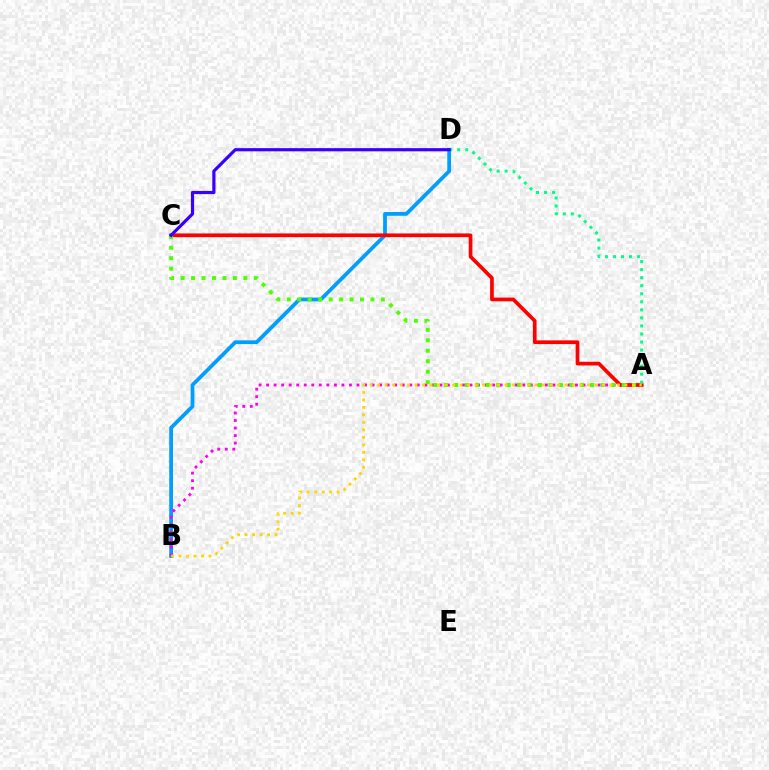{('B', 'D'): [{'color': '#009eff', 'line_style': 'solid', 'thickness': 2.7}], ('A', 'B'): [{'color': '#ff00ed', 'line_style': 'dotted', 'thickness': 2.05}, {'color': '#ffd500', 'line_style': 'dotted', 'thickness': 2.04}], ('A', 'C'): [{'color': '#ff0000', 'line_style': 'solid', 'thickness': 2.66}, {'color': '#4fff00', 'line_style': 'dotted', 'thickness': 2.84}], ('A', 'D'): [{'color': '#00ff86', 'line_style': 'dotted', 'thickness': 2.18}], ('C', 'D'): [{'color': '#3700ff', 'line_style': 'solid', 'thickness': 2.29}]}